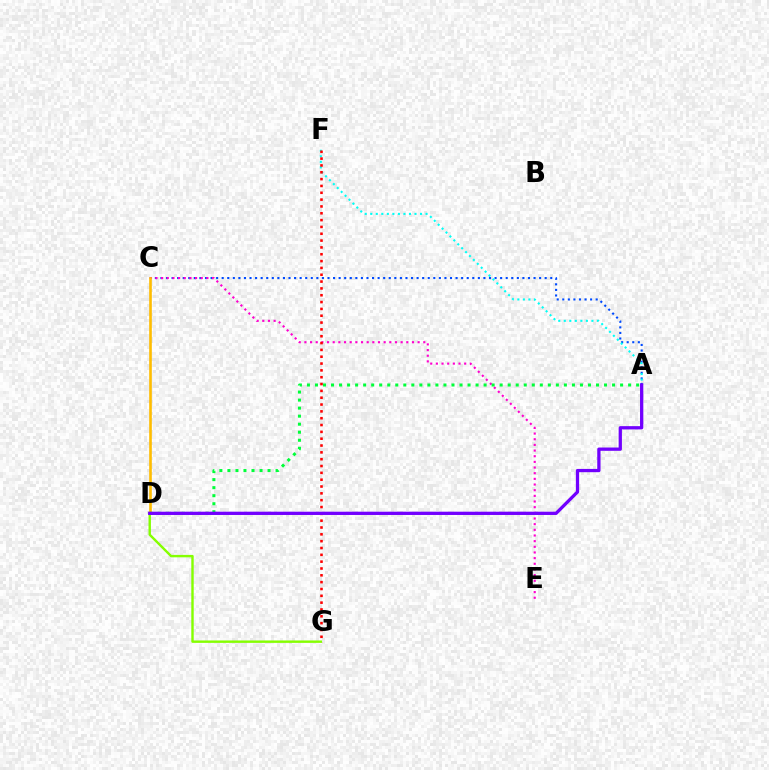{('A', 'C'): [{'color': '#004bff', 'line_style': 'dotted', 'thickness': 1.51}], ('C', 'E'): [{'color': '#ff00cf', 'line_style': 'dotted', 'thickness': 1.54}], ('A', 'F'): [{'color': '#00fff6', 'line_style': 'dotted', 'thickness': 1.5}], ('F', 'G'): [{'color': '#ff0000', 'line_style': 'dotted', 'thickness': 1.86}], ('C', 'D'): [{'color': '#ffbd00', 'line_style': 'solid', 'thickness': 1.89}], ('D', 'G'): [{'color': '#84ff00', 'line_style': 'solid', 'thickness': 1.73}], ('A', 'D'): [{'color': '#00ff39', 'line_style': 'dotted', 'thickness': 2.18}, {'color': '#7200ff', 'line_style': 'solid', 'thickness': 2.36}]}